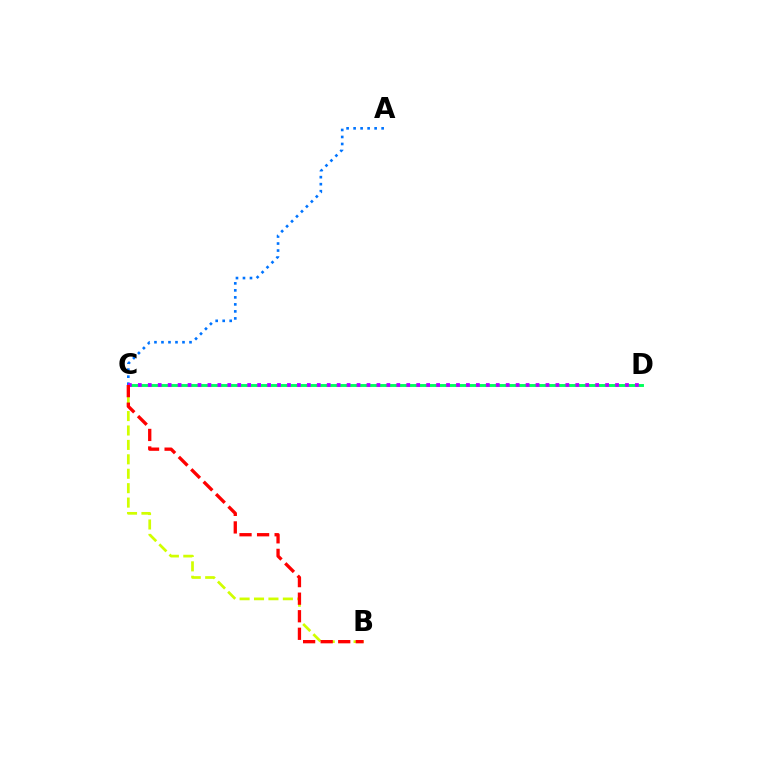{('C', 'D'): [{'color': '#00ff5c', 'line_style': 'solid', 'thickness': 2.09}, {'color': '#b900ff', 'line_style': 'dotted', 'thickness': 2.7}], ('B', 'C'): [{'color': '#d1ff00', 'line_style': 'dashed', 'thickness': 1.96}, {'color': '#ff0000', 'line_style': 'dashed', 'thickness': 2.38}], ('A', 'C'): [{'color': '#0074ff', 'line_style': 'dotted', 'thickness': 1.9}]}